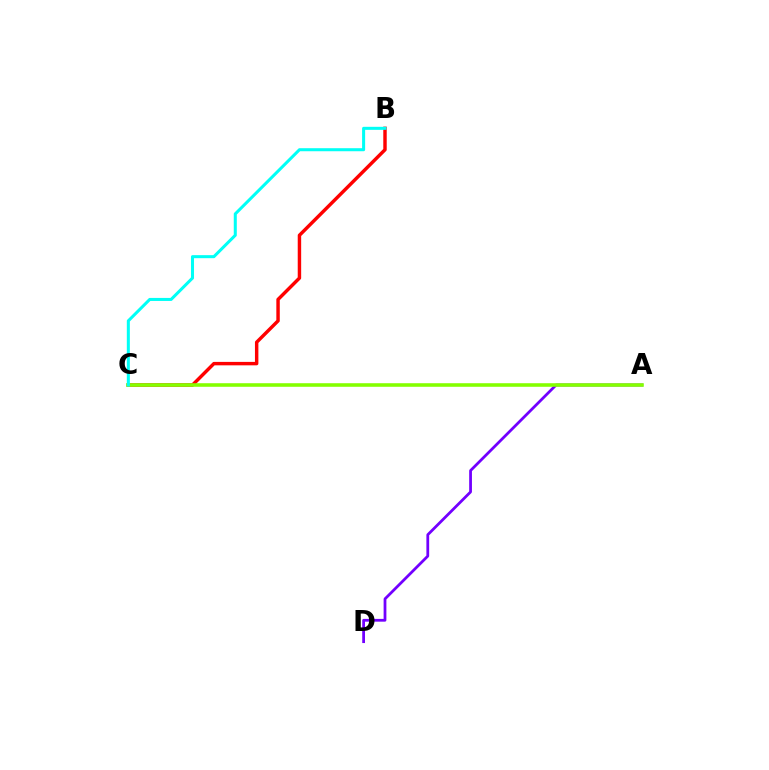{('B', 'C'): [{'color': '#ff0000', 'line_style': 'solid', 'thickness': 2.47}, {'color': '#00fff6', 'line_style': 'solid', 'thickness': 2.19}], ('A', 'D'): [{'color': '#7200ff', 'line_style': 'solid', 'thickness': 1.99}], ('A', 'C'): [{'color': '#84ff00', 'line_style': 'solid', 'thickness': 2.57}]}